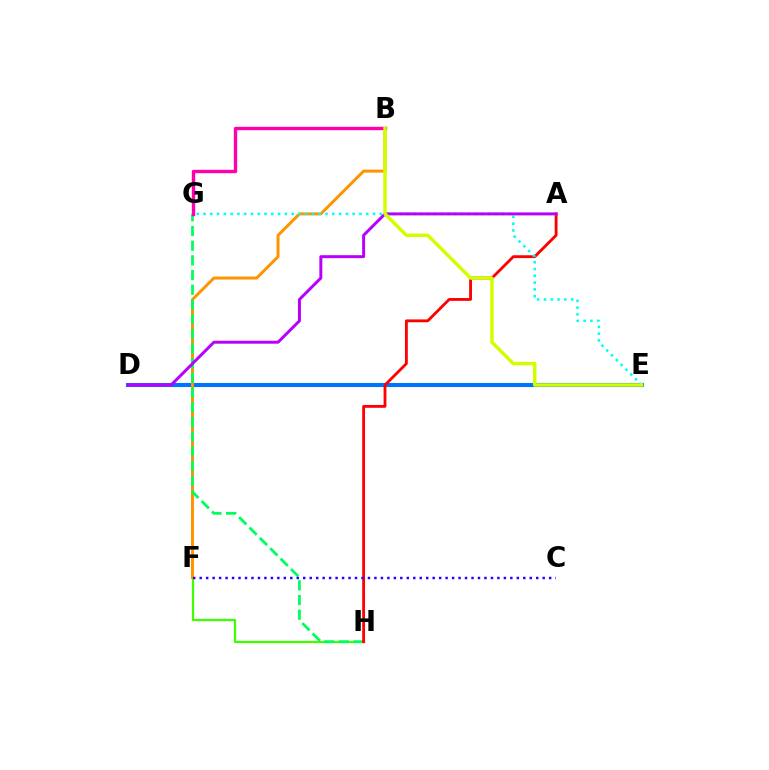{('F', 'H'): [{'color': '#3dff00', 'line_style': 'solid', 'thickness': 1.61}], ('D', 'E'): [{'color': '#0074ff', 'line_style': 'solid', 'thickness': 2.94}], ('B', 'F'): [{'color': '#ff9400', 'line_style': 'solid', 'thickness': 2.14}], ('G', 'H'): [{'color': '#00ff5c', 'line_style': 'dashed', 'thickness': 2.0}], ('A', 'H'): [{'color': '#ff0000', 'line_style': 'solid', 'thickness': 2.04}], ('E', 'G'): [{'color': '#00fff6', 'line_style': 'dotted', 'thickness': 1.84}], ('A', 'D'): [{'color': '#b900ff', 'line_style': 'solid', 'thickness': 2.13}], ('B', 'G'): [{'color': '#ff00ac', 'line_style': 'solid', 'thickness': 2.44}], ('B', 'E'): [{'color': '#d1ff00', 'line_style': 'solid', 'thickness': 2.5}], ('C', 'F'): [{'color': '#2500ff', 'line_style': 'dotted', 'thickness': 1.76}]}